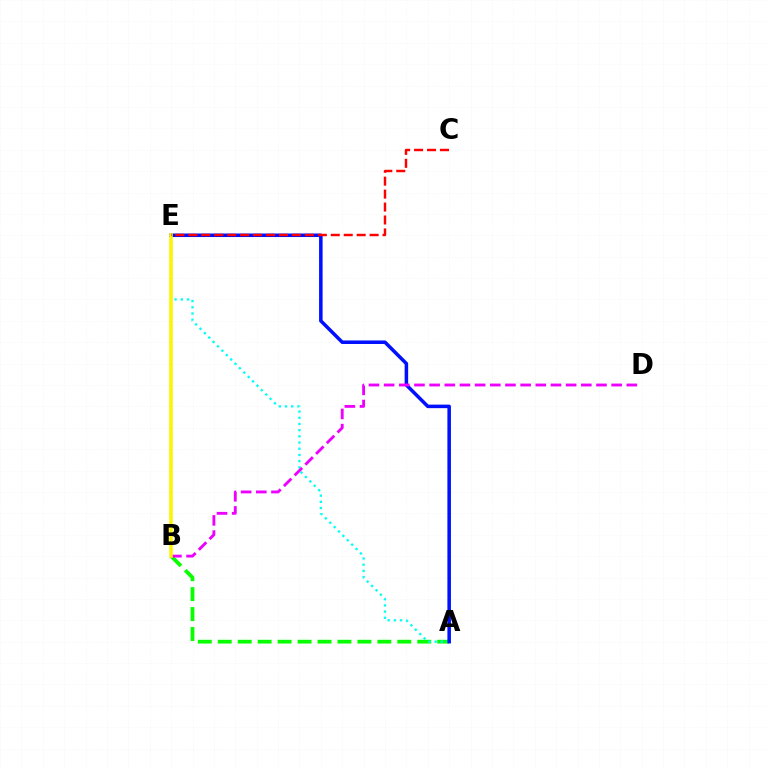{('A', 'B'): [{'color': '#08ff00', 'line_style': 'dashed', 'thickness': 2.71}], ('A', 'E'): [{'color': '#00fff6', 'line_style': 'dotted', 'thickness': 1.68}, {'color': '#0010ff', 'line_style': 'solid', 'thickness': 2.54}], ('B', 'D'): [{'color': '#ee00ff', 'line_style': 'dashed', 'thickness': 2.06}], ('B', 'E'): [{'color': '#fcf500', 'line_style': 'solid', 'thickness': 2.55}], ('C', 'E'): [{'color': '#ff0000', 'line_style': 'dashed', 'thickness': 1.76}]}